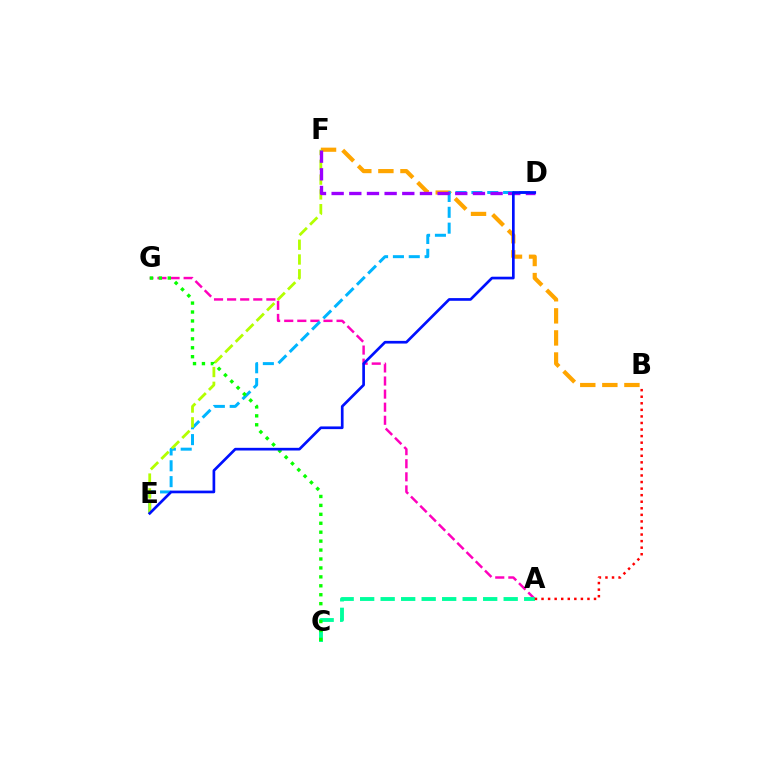{('A', 'G'): [{'color': '#ff00bd', 'line_style': 'dashed', 'thickness': 1.78}], ('B', 'F'): [{'color': '#ffa500', 'line_style': 'dashed', 'thickness': 3.0}], ('D', 'E'): [{'color': '#00b5ff', 'line_style': 'dashed', 'thickness': 2.15}, {'color': '#0010ff', 'line_style': 'solid', 'thickness': 1.93}], ('A', 'C'): [{'color': '#00ff9d', 'line_style': 'dashed', 'thickness': 2.79}], ('A', 'B'): [{'color': '#ff0000', 'line_style': 'dotted', 'thickness': 1.78}], ('E', 'F'): [{'color': '#b3ff00', 'line_style': 'dashed', 'thickness': 2.01}], ('C', 'G'): [{'color': '#08ff00', 'line_style': 'dotted', 'thickness': 2.43}], ('D', 'F'): [{'color': '#9b00ff', 'line_style': 'dashed', 'thickness': 2.4}]}